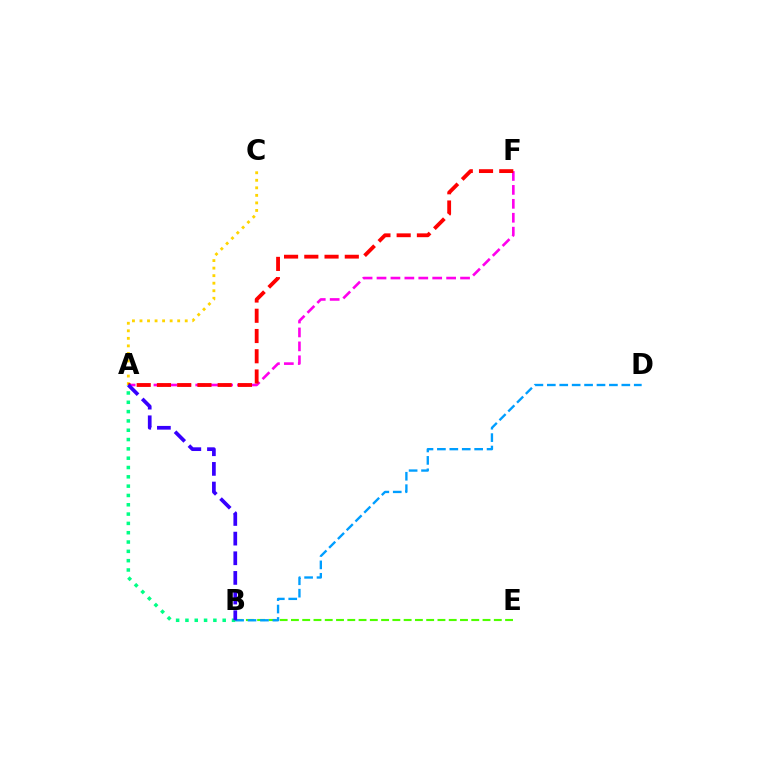{('A', 'F'): [{'color': '#ff00ed', 'line_style': 'dashed', 'thickness': 1.89}, {'color': '#ff0000', 'line_style': 'dashed', 'thickness': 2.75}], ('A', 'C'): [{'color': '#ffd500', 'line_style': 'dotted', 'thickness': 2.05}], ('B', 'E'): [{'color': '#4fff00', 'line_style': 'dashed', 'thickness': 1.53}], ('B', 'D'): [{'color': '#009eff', 'line_style': 'dashed', 'thickness': 1.69}], ('A', 'B'): [{'color': '#00ff86', 'line_style': 'dotted', 'thickness': 2.53}, {'color': '#3700ff', 'line_style': 'dashed', 'thickness': 2.67}]}